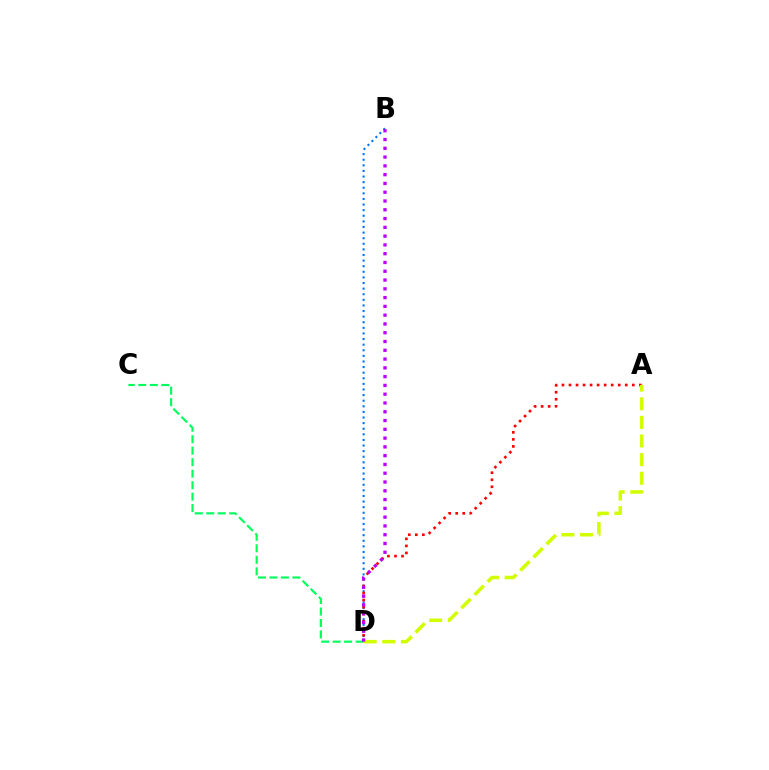{('B', 'D'): [{'color': '#0074ff', 'line_style': 'dotted', 'thickness': 1.52}, {'color': '#b900ff', 'line_style': 'dotted', 'thickness': 2.39}], ('A', 'D'): [{'color': '#ff0000', 'line_style': 'dotted', 'thickness': 1.91}, {'color': '#d1ff00', 'line_style': 'dashed', 'thickness': 2.53}], ('C', 'D'): [{'color': '#00ff5c', 'line_style': 'dashed', 'thickness': 1.56}]}